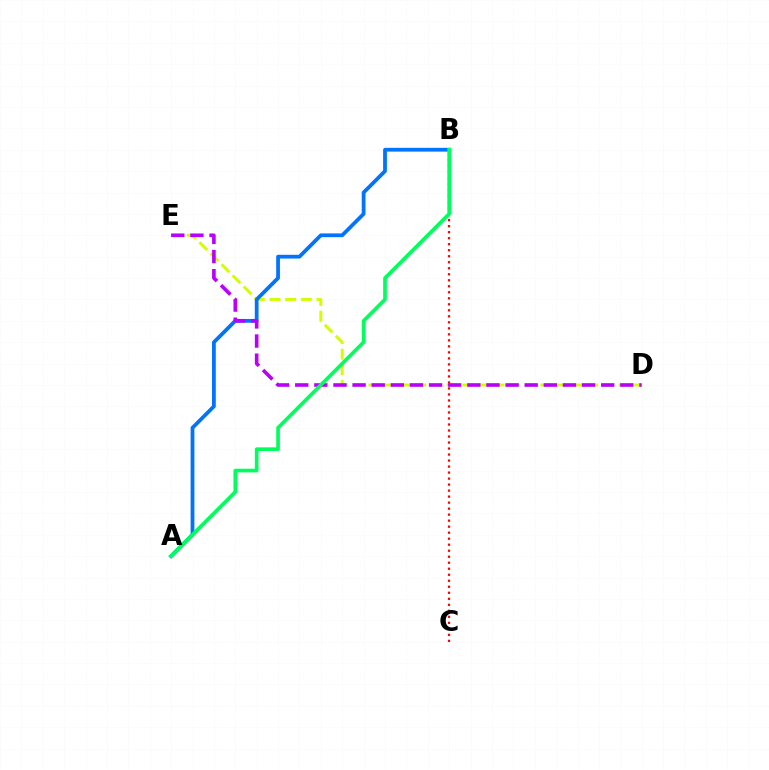{('D', 'E'): [{'color': '#d1ff00', 'line_style': 'dashed', 'thickness': 2.12}, {'color': '#b900ff', 'line_style': 'dashed', 'thickness': 2.6}], ('A', 'B'): [{'color': '#0074ff', 'line_style': 'solid', 'thickness': 2.71}, {'color': '#00ff5c', 'line_style': 'solid', 'thickness': 2.64}], ('B', 'C'): [{'color': '#ff0000', 'line_style': 'dotted', 'thickness': 1.63}]}